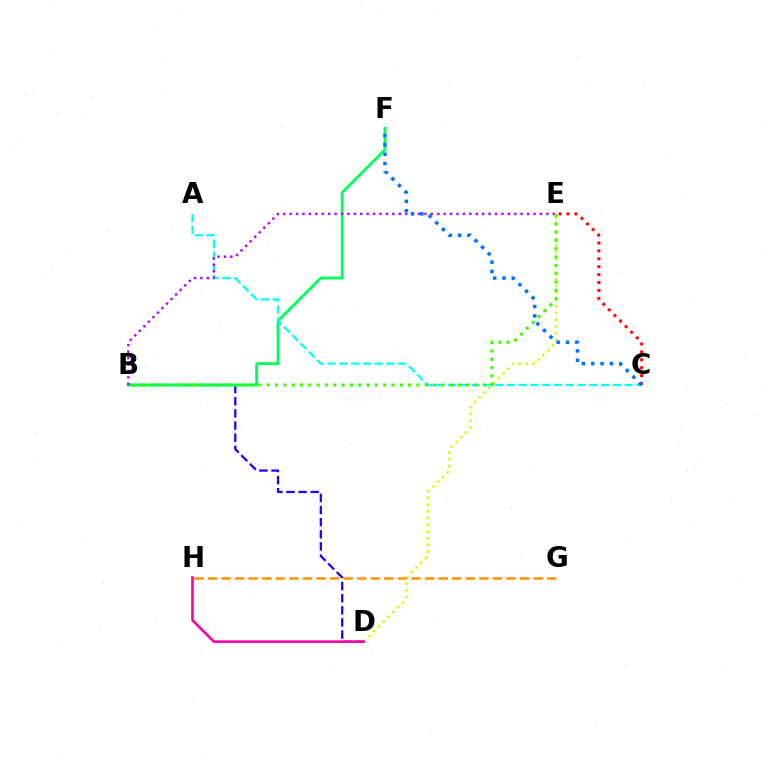{('B', 'D'): [{'color': '#2500ff', 'line_style': 'dashed', 'thickness': 1.65}], ('C', 'E'): [{'color': '#ff0000', 'line_style': 'dotted', 'thickness': 2.15}], ('B', 'F'): [{'color': '#00ff5c', 'line_style': 'solid', 'thickness': 2.06}], ('A', 'C'): [{'color': '#00fff6', 'line_style': 'dashed', 'thickness': 1.6}], ('D', 'E'): [{'color': '#d1ff00', 'line_style': 'dotted', 'thickness': 1.84}], ('B', 'E'): [{'color': '#b900ff', 'line_style': 'dotted', 'thickness': 1.74}, {'color': '#3dff00', 'line_style': 'dotted', 'thickness': 2.26}], ('C', 'F'): [{'color': '#0074ff', 'line_style': 'dotted', 'thickness': 2.53}], ('D', 'H'): [{'color': '#ff00ac', 'line_style': 'solid', 'thickness': 1.89}], ('G', 'H'): [{'color': '#ff9400', 'line_style': 'dashed', 'thickness': 1.84}]}